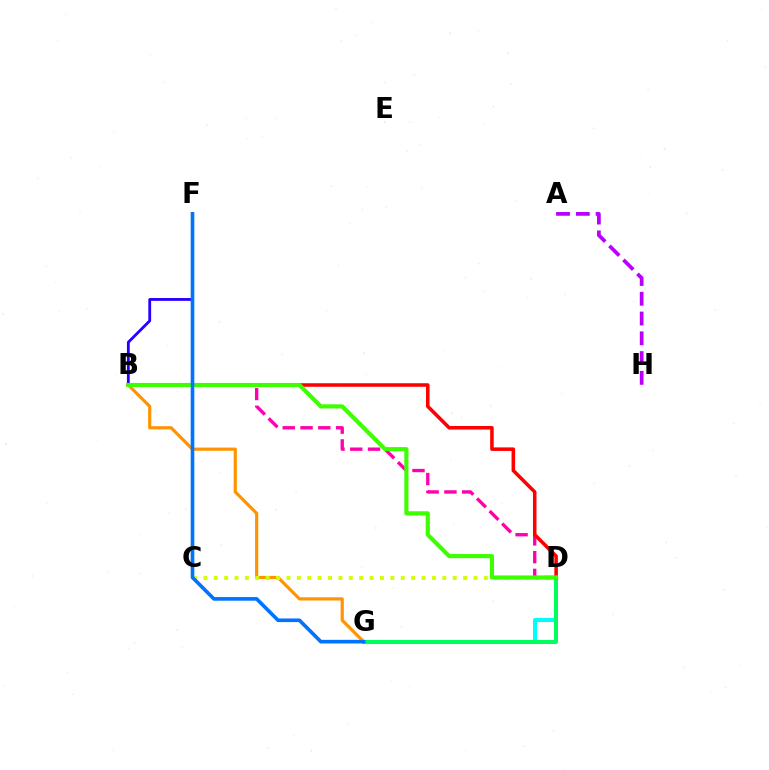{('D', 'G'): [{'color': '#00fff6', 'line_style': 'solid', 'thickness': 2.9}, {'color': '#00ff5c', 'line_style': 'solid', 'thickness': 2.87}], ('B', 'G'): [{'color': '#ff9400', 'line_style': 'solid', 'thickness': 2.29}], ('B', 'F'): [{'color': '#2500ff', 'line_style': 'solid', 'thickness': 2.02}], ('C', 'D'): [{'color': '#d1ff00', 'line_style': 'dotted', 'thickness': 2.82}], ('B', 'D'): [{'color': '#ff00ac', 'line_style': 'dashed', 'thickness': 2.41}, {'color': '#ff0000', 'line_style': 'solid', 'thickness': 2.55}, {'color': '#3dff00', 'line_style': 'solid', 'thickness': 2.98}], ('A', 'H'): [{'color': '#b900ff', 'line_style': 'dashed', 'thickness': 2.69}], ('F', 'G'): [{'color': '#0074ff', 'line_style': 'solid', 'thickness': 2.62}]}